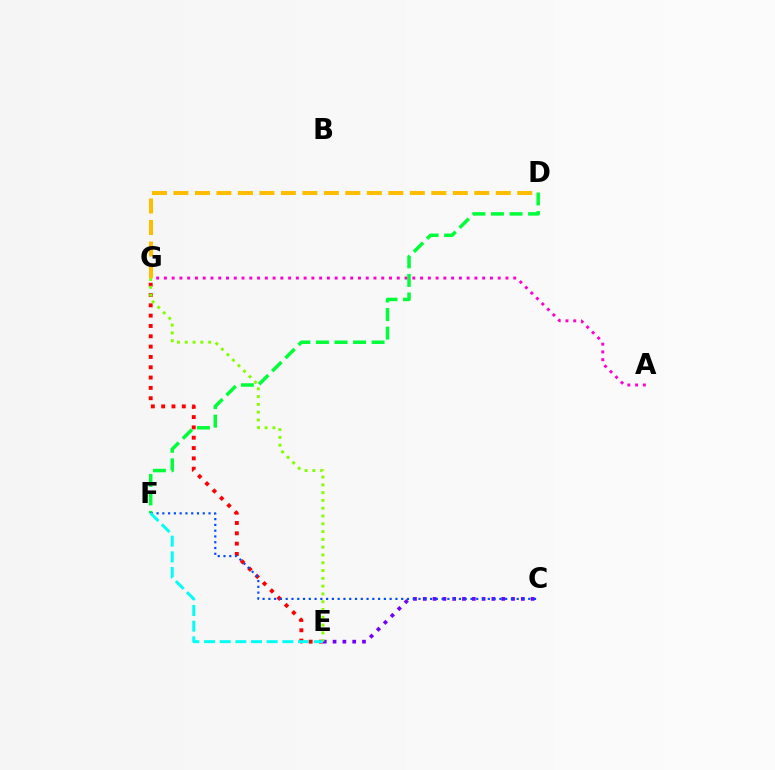{('A', 'G'): [{'color': '#ff00cf', 'line_style': 'dotted', 'thickness': 2.11}], ('C', 'E'): [{'color': '#7200ff', 'line_style': 'dotted', 'thickness': 2.66}], ('D', 'G'): [{'color': '#ffbd00', 'line_style': 'dashed', 'thickness': 2.92}], ('E', 'G'): [{'color': '#ff0000', 'line_style': 'dotted', 'thickness': 2.8}, {'color': '#84ff00', 'line_style': 'dotted', 'thickness': 2.12}], ('D', 'F'): [{'color': '#00ff39', 'line_style': 'dashed', 'thickness': 2.52}], ('C', 'F'): [{'color': '#004bff', 'line_style': 'dotted', 'thickness': 1.57}], ('E', 'F'): [{'color': '#00fff6', 'line_style': 'dashed', 'thickness': 2.13}]}